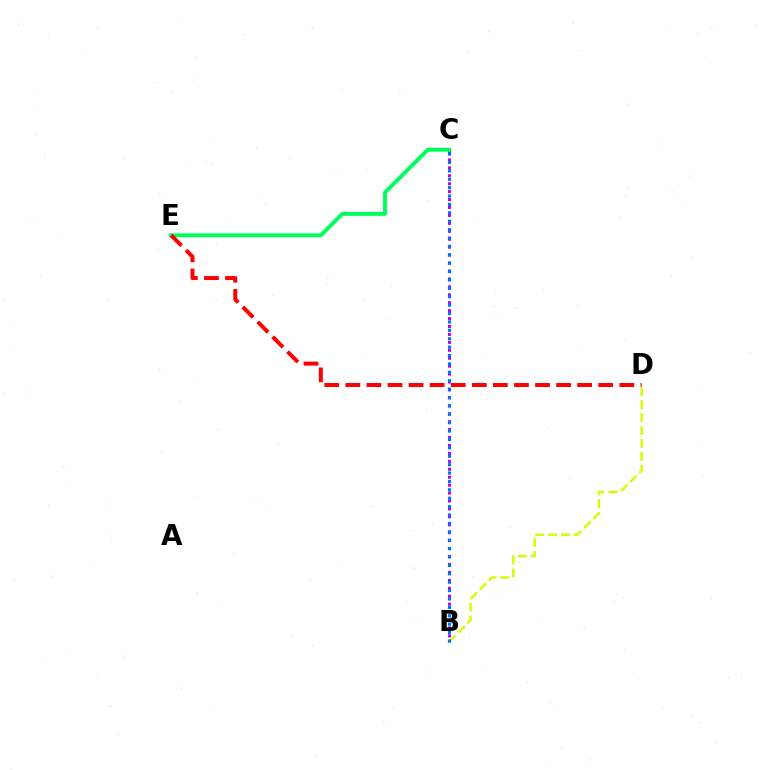{('B', 'C'): [{'color': '#b900ff', 'line_style': 'dotted', 'thickness': 2.16}, {'color': '#0074ff', 'line_style': 'dotted', 'thickness': 2.28}], ('C', 'E'): [{'color': '#00ff5c', 'line_style': 'solid', 'thickness': 2.83}], ('B', 'D'): [{'color': '#d1ff00', 'line_style': 'dashed', 'thickness': 1.76}], ('D', 'E'): [{'color': '#ff0000', 'line_style': 'dashed', 'thickness': 2.86}]}